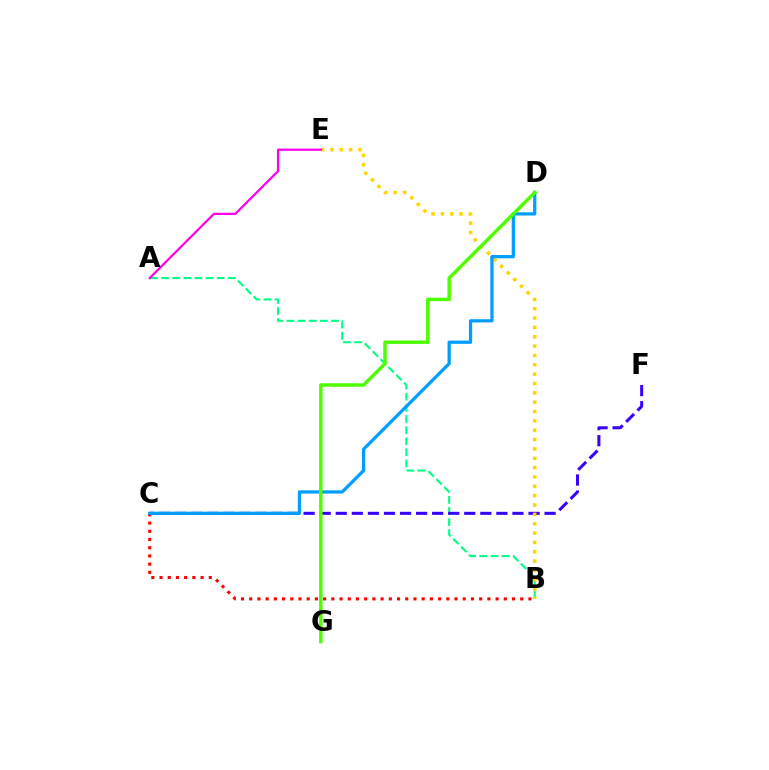{('B', 'C'): [{'color': '#ff0000', 'line_style': 'dotted', 'thickness': 2.23}], ('A', 'B'): [{'color': '#00ff86', 'line_style': 'dashed', 'thickness': 1.51}], ('C', 'F'): [{'color': '#3700ff', 'line_style': 'dashed', 'thickness': 2.18}], ('B', 'E'): [{'color': '#ffd500', 'line_style': 'dotted', 'thickness': 2.54}], ('C', 'D'): [{'color': '#009eff', 'line_style': 'solid', 'thickness': 2.34}], ('D', 'G'): [{'color': '#4fff00', 'line_style': 'solid', 'thickness': 2.51}], ('A', 'E'): [{'color': '#ff00ed', 'line_style': 'solid', 'thickness': 1.6}]}